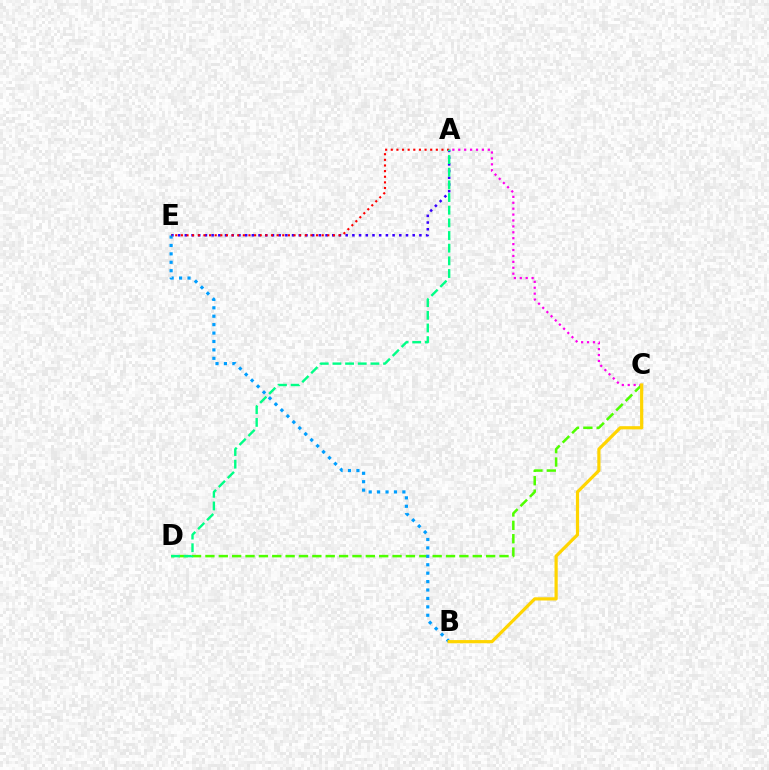{('C', 'D'): [{'color': '#4fff00', 'line_style': 'dashed', 'thickness': 1.82}], ('A', 'C'): [{'color': '#ff00ed', 'line_style': 'dotted', 'thickness': 1.61}], ('A', 'E'): [{'color': '#3700ff', 'line_style': 'dotted', 'thickness': 1.82}, {'color': '#ff0000', 'line_style': 'dotted', 'thickness': 1.53}], ('B', 'E'): [{'color': '#009eff', 'line_style': 'dotted', 'thickness': 2.29}], ('A', 'D'): [{'color': '#00ff86', 'line_style': 'dashed', 'thickness': 1.72}], ('B', 'C'): [{'color': '#ffd500', 'line_style': 'solid', 'thickness': 2.3}]}